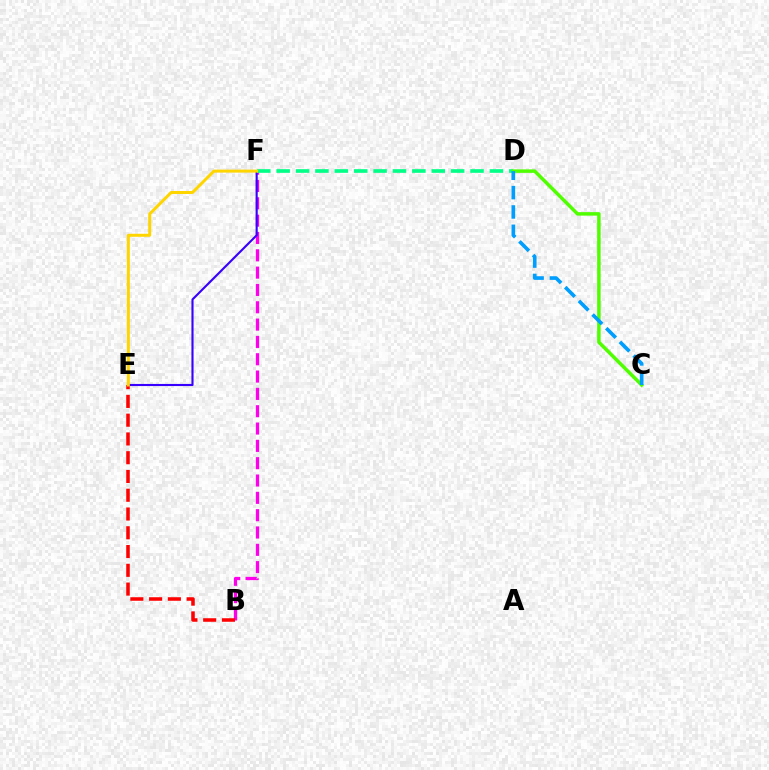{('B', 'F'): [{'color': '#ff00ed', 'line_style': 'dashed', 'thickness': 2.35}], ('B', 'E'): [{'color': '#ff0000', 'line_style': 'dashed', 'thickness': 2.55}], ('E', 'F'): [{'color': '#3700ff', 'line_style': 'solid', 'thickness': 1.52}, {'color': '#ffd500', 'line_style': 'solid', 'thickness': 2.16}], ('D', 'F'): [{'color': '#00ff86', 'line_style': 'dashed', 'thickness': 2.63}], ('C', 'D'): [{'color': '#4fff00', 'line_style': 'solid', 'thickness': 2.51}, {'color': '#009eff', 'line_style': 'dashed', 'thickness': 2.63}]}